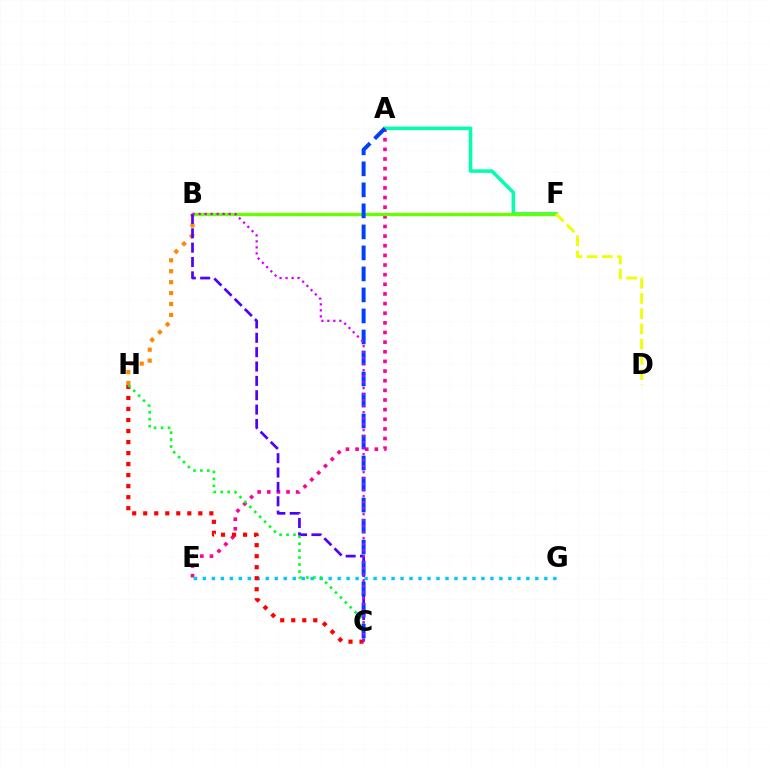{('A', 'E'): [{'color': '#ff00a0', 'line_style': 'dotted', 'thickness': 2.62}], ('A', 'F'): [{'color': '#00ffaf', 'line_style': 'solid', 'thickness': 2.54}], ('E', 'G'): [{'color': '#00c7ff', 'line_style': 'dotted', 'thickness': 2.44}], ('C', 'H'): [{'color': '#ff0000', 'line_style': 'dotted', 'thickness': 2.99}, {'color': '#00ff27', 'line_style': 'dotted', 'thickness': 1.89}], ('B', 'H'): [{'color': '#ff8800', 'line_style': 'dotted', 'thickness': 2.97}], ('B', 'F'): [{'color': '#66ff00', 'line_style': 'solid', 'thickness': 2.37}], ('B', 'C'): [{'color': '#4f00ff', 'line_style': 'dashed', 'thickness': 1.95}, {'color': '#d600ff', 'line_style': 'dotted', 'thickness': 1.63}], ('A', 'C'): [{'color': '#003fff', 'line_style': 'dashed', 'thickness': 2.85}], ('D', 'F'): [{'color': '#eeff00', 'line_style': 'dashed', 'thickness': 2.07}]}